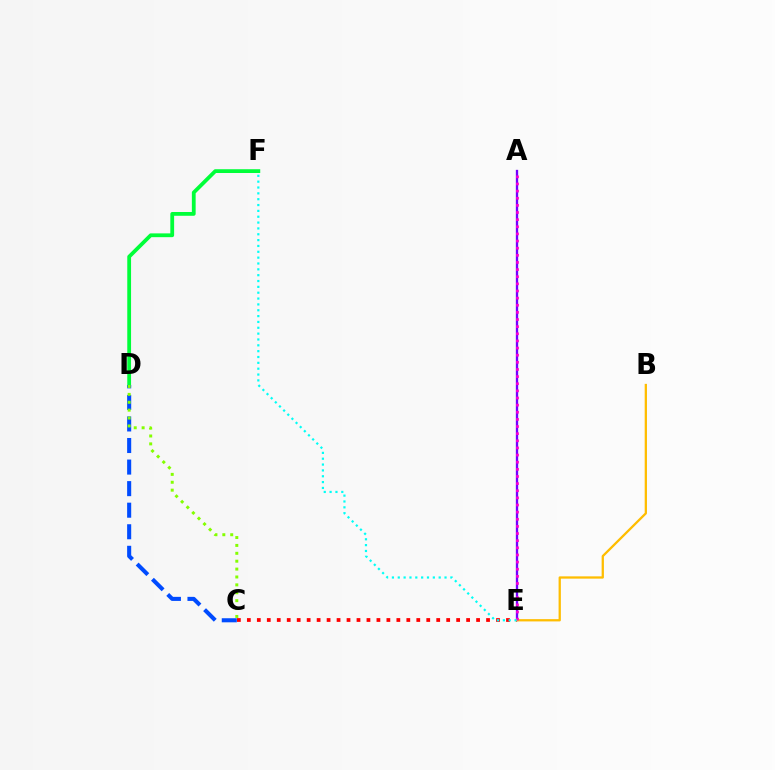{('C', 'E'): [{'color': '#ff0000', 'line_style': 'dotted', 'thickness': 2.71}], ('D', 'F'): [{'color': '#00ff39', 'line_style': 'solid', 'thickness': 2.73}], ('C', 'D'): [{'color': '#004bff', 'line_style': 'dashed', 'thickness': 2.93}, {'color': '#84ff00', 'line_style': 'dotted', 'thickness': 2.14}], ('A', 'E'): [{'color': '#7200ff', 'line_style': 'solid', 'thickness': 1.66}, {'color': '#ff00cf', 'line_style': 'dotted', 'thickness': 1.94}], ('B', 'E'): [{'color': '#ffbd00', 'line_style': 'solid', 'thickness': 1.64}], ('E', 'F'): [{'color': '#00fff6', 'line_style': 'dotted', 'thickness': 1.59}]}